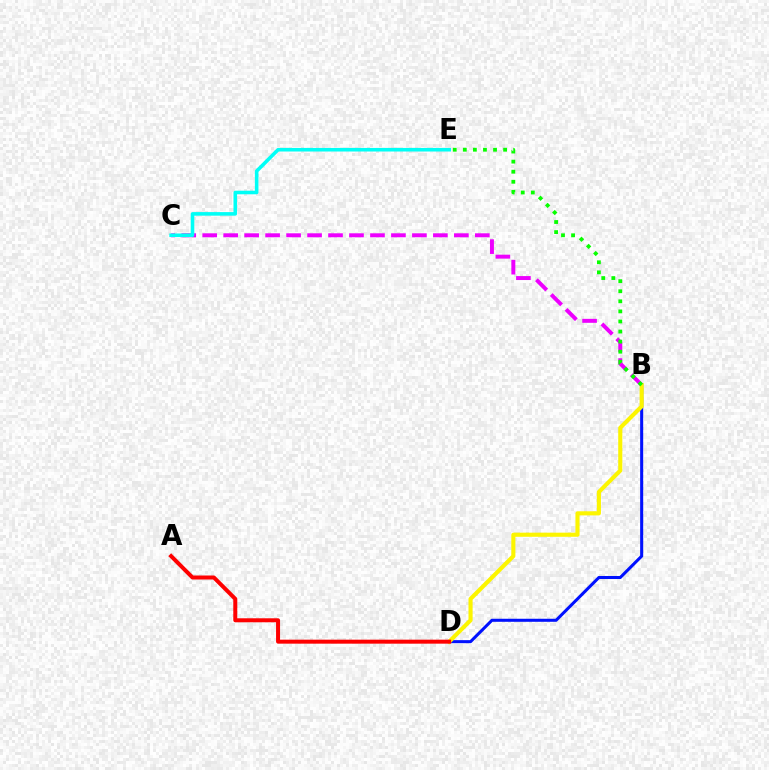{('B', 'D'): [{'color': '#0010ff', 'line_style': 'solid', 'thickness': 2.19}, {'color': '#fcf500', 'line_style': 'solid', 'thickness': 2.97}], ('B', 'C'): [{'color': '#ee00ff', 'line_style': 'dashed', 'thickness': 2.85}], ('C', 'E'): [{'color': '#00fff6', 'line_style': 'solid', 'thickness': 2.58}], ('A', 'D'): [{'color': '#ff0000', 'line_style': 'solid', 'thickness': 2.87}], ('B', 'E'): [{'color': '#08ff00', 'line_style': 'dotted', 'thickness': 2.74}]}